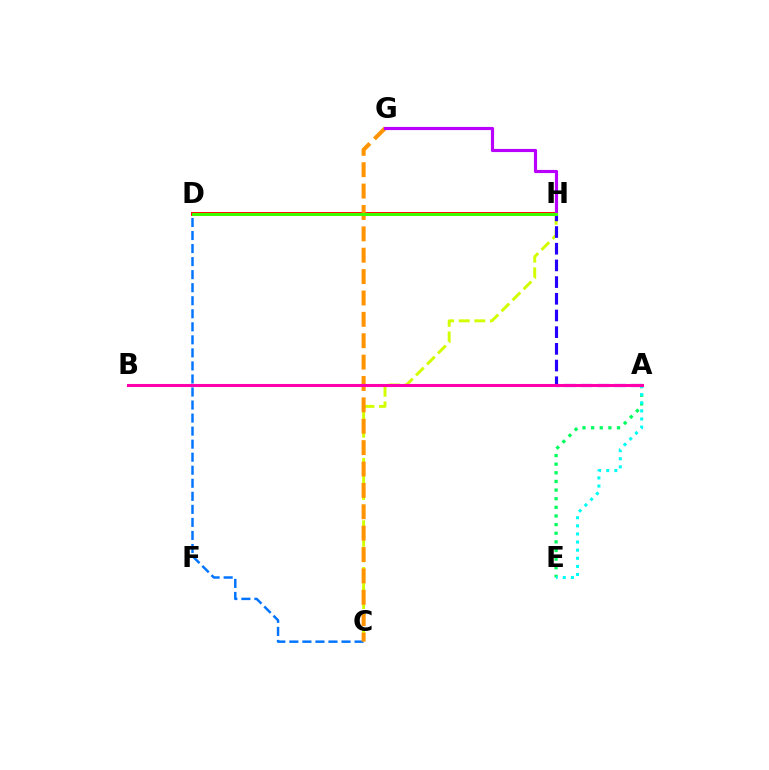{('C', 'D'): [{'color': '#0074ff', 'line_style': 'dashed', 'thickness': 1.77}], ('C', 'H'): [{'color': '#d1ff00', 'line_style': 'dashed', 'thickness': 2.12}], ('A', 'E'): [{'color': '#00ff5c', 'line_style': 'dotted', 'thickness': 2.34}, {'color': '#00fff6', 'line_style': 'dotted', 'thickness': 2.2}], ('D', 'H'): [{'color': '#ff0000', 'line_style': 'solid', 'thickness': 2.78}, {'color': '#3dff00', 'line_style': 'solid', 'thickness': 2.15}], ('A', 'H'): [{'color': '#2500ff', 'line_style': 'dashed', 'thickness': 2.27}], ('C', 'G'): [{'color': '#ff9400', 'line_style': 'dashed', 'thickness': 2.9}], ('G', 'H'): [{'color': '#b900ff', 'line_style': 'solid', 'thickness': 2.27}], ('A', 'B'): [{'color': '#ff00ac', 'line_style': 'solid', 'thickness': 2.2}]}